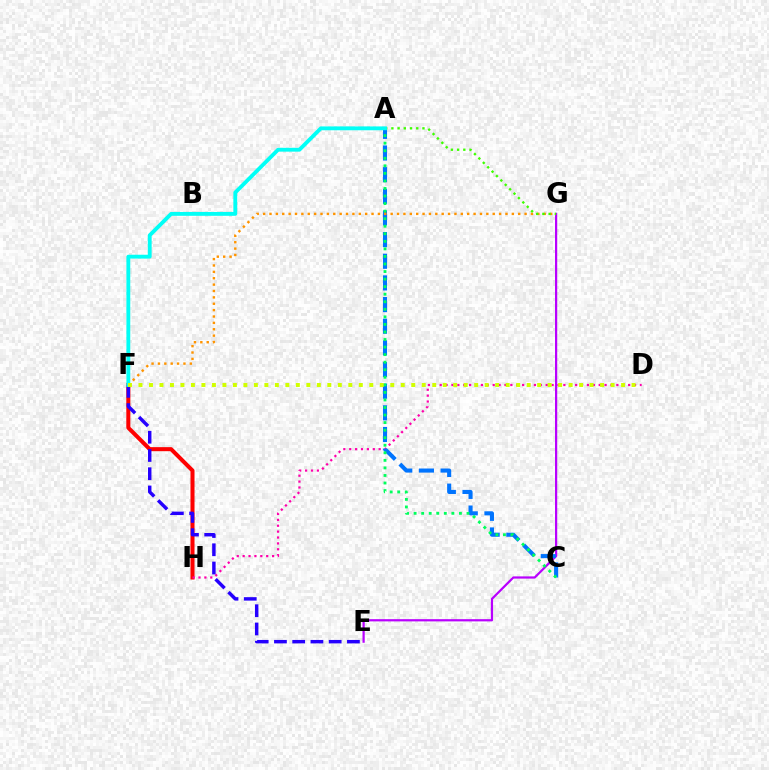{('F', 'H'): [{'color': '#ff0000', 'line_style': 'solid', 'thickness': 2.91}], ('E', 'G'): [{'color': '#b900ff', 'line_style': 'solid', 'thickness': 1.6}], ('D', 'H'): [{'color': '#ff00ac', 'line_style': 'dotted', 'thickness': 1.6}], ('A', 'C'): [{'color': '#0074ff', 'line_style': 'dashed', 'thickness': 2.94}, {'color': '#00ff5c', 'line_style': 'dotted', 'thickness': 2.05}], ('F', 'G'): [{'color': '#ff9400', 'line_style': 'dotted', 'thickness': 1.73}], ('E', 'F'): [{'color': '#2500ff', 'line_style': 'dashed', 'thickness': 2.48}], ('A', 'G'): [{'color': '#3dff00', 'line_style': 'dotted', 'thickness': 1.69}], ('A', 'F'): [{'color': '#00fff6', 'line_style': 'solid', 'thickness': 2.77}], ('D', 'F'): [{'color': '#d1ff00', 'line_style': 'dotted', 'thickness': 2.85}]}